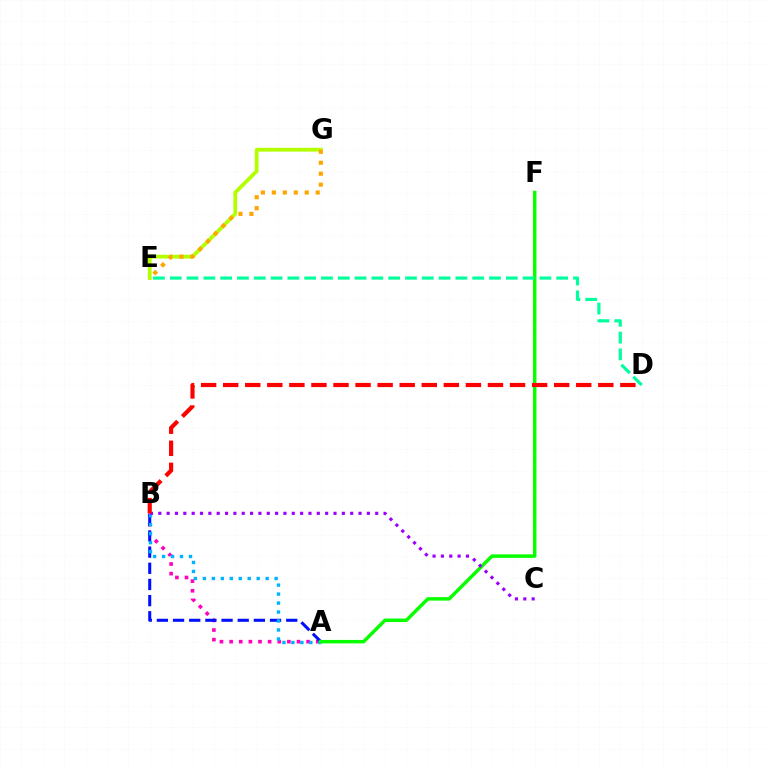{('A', 'B'): [{'color': '#ff00bd', 'line_style': 'dotted', 'thickness': 2.61}, {'color': '#0010ff', 'line_style': 'dashed', 'thickness': 2.2}, {'color': '#00b5ff', 'line_style': 'dotted', 'thickness': 2.44}], ('E', 'G'): [{'color': '#b3ff00', 'line_style': 'solid', 'thickness': 2.71}, {'color': '#ffa500', 'line_style': 'dotted', 'thickness': 2.98}], ('A', 'F'): [{'color': '#08ff00', 'line_style': 'solid', 'thickness': 2.49}], ('B', 'C'): [{'color': '#9b00ff', 'line_style': 'dotted', 'thickness': 2.27}], ('D', 'E'): [{'color': '#00ff9d', 'line_style': 'dashed', 'thickness': 2.28}], ('B', 'D'): [{'color': '#ff0000', 'line_style': 'dashed', 'thickness': 3.0}]}